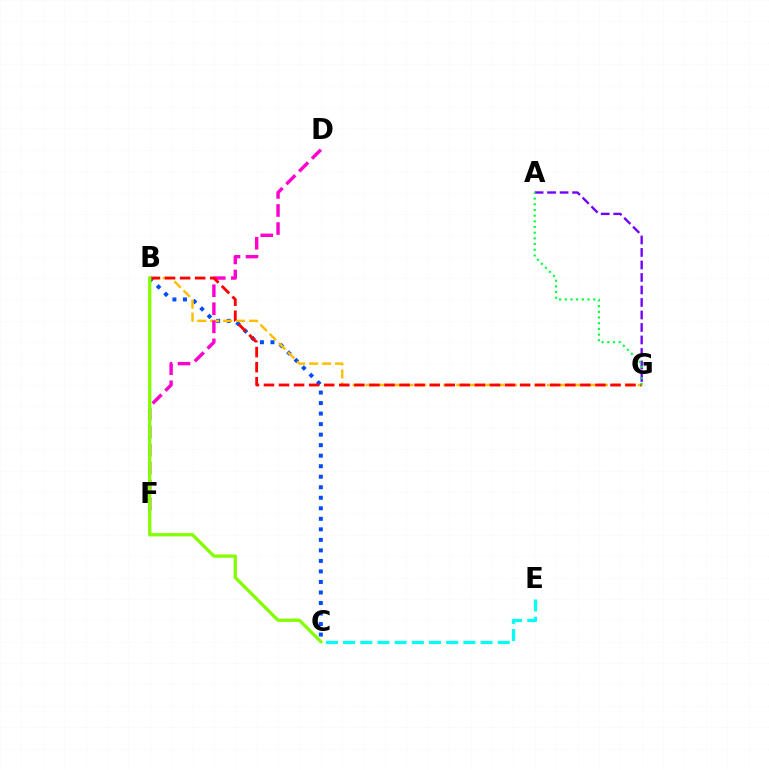{('B', 'C'): [{'color': '#004bff', 'line_style': 'dotted', 'thickness': 2.86}, {'color': '#84ff00', 'line_style': 'solid', 'thickness': 2.38}], ('B', 'G'): [{'color': '#ffbd00', 'line_style': 'dashed', 'thickness': 1.76}, {'color': '#ff0000', 'line_style': 'dashed', 'thickness': 2.05}], ('D', 'F'): [{'color': '#ff00cf', 'line_style': 'dashed', 'thickness': 2.45}], ('C', 'E'): [{'color': '#00fff6', 'line_style': 'dashed', 'thickness': 2.33}], ('A', 'G'): [{'color': '#7200ff', 'line_style': 'dashed', 'thickness': 1.7}, {'color': '#00ff39', 'line_style': 'dotted', 'thickness': 1.54}]}